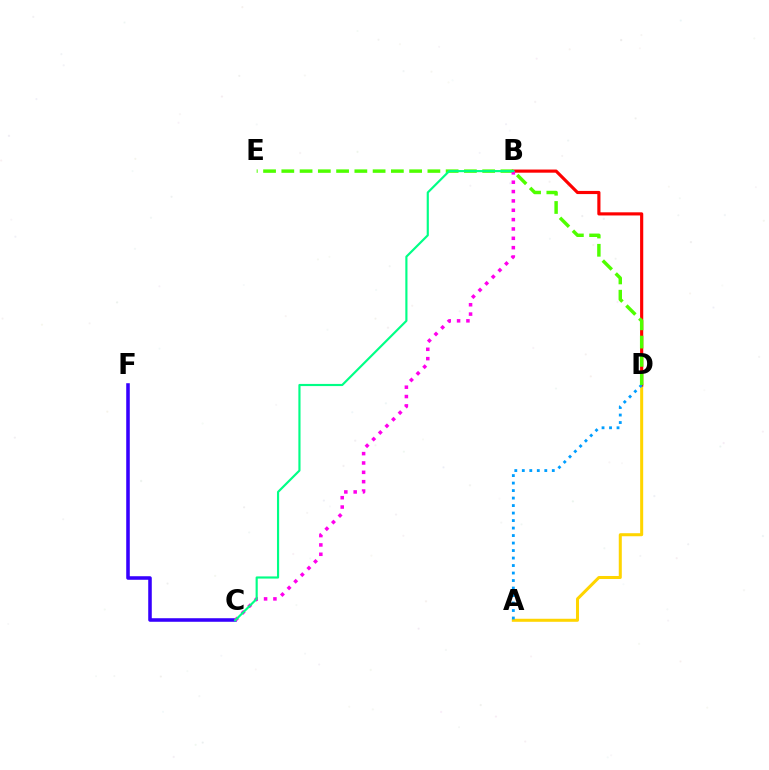{('A', 'D'): [{'color': '#ffd500', 'line_style': 'solid', 'thickness': 2.18}, {'color': '#009eff', 'line_style': 'dotted', 'thickness': 2.04}], ('B', 'D'): [{'color': '#ff0000', 'line_style': 'solid', 'thickness': 2.27}], ('D', 'E'): [{'color': '#4fff00', 'line_style': 'dashed', 'thickness': 2.48}], ('C', 'F'): [{'color': '#3700ff', 'line_style': 'solid', 'thickness': 2.56}], ('B', 'C'): [{'color': '#ff00ed', 'line_style': 'dotted', 'thickness': 2.54}, {'color': '#00ff86', 'line_style': 'solid', 'thickness': 1.55}]}